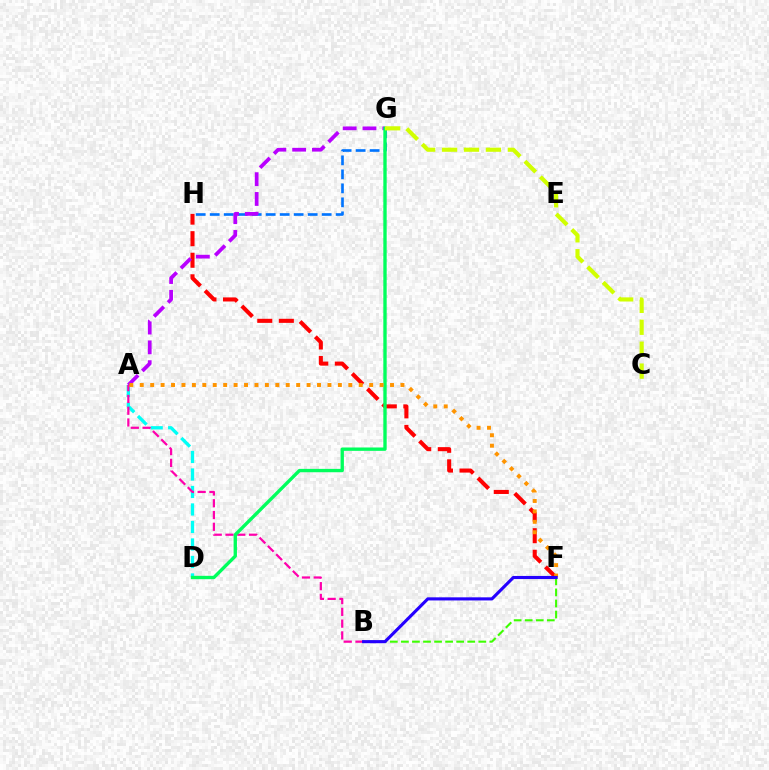{('F', 'H'): [{'color': '#ff0000', 'line_style': 'dashed', 'thickness': 2.93}], ('A', 'D'): [{'color': '#00fff6', 'line_style': 'dashed', 'thickness': 2.38}], ('G', 'H'): [{'color': '#0074ff', 'line_style': 'dashed', 'thickness': 1.9}], ('A', 'G'): [{'color': '#b900ff', 'line_style': 'dashed', 'thickness': 2.69}], ('A', 'B'): [{'color': '#ff00ac', 'line_style': 'dashed', 'thickness': 1.6}], ('B', 'F'): [{'color': '#3dff00', 'line_style': 'dashed', 'thickness': 1.5}, {'color': '#2500ff', 'line_style': 'solid', 'thickness': 2.24}], ('D', 'G'): [{'color': '#00ff5c', 'line_style': 'solid', 'thickness': 2.42}], ('C', 'G'): [{'color': '#d1ff00', 'line_style': 'dashed', 'thickness': 2.98}], ('A', 'F'): [{'color': '#ff9400', 'line_style': 'dotted', 'thickness': 2.83}]}